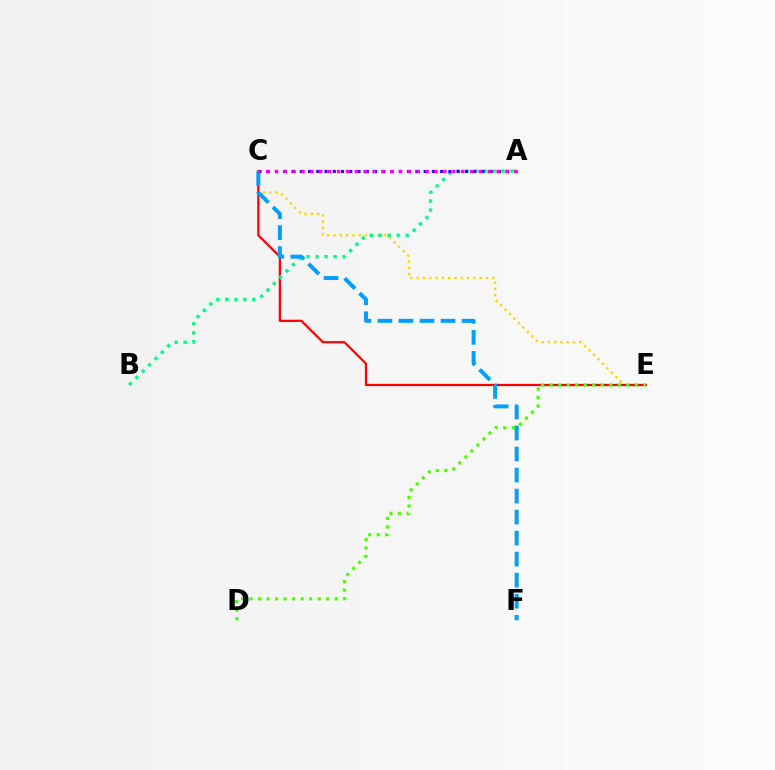{('C', 'E'): [{'color': '#ffd500', 'line_style': 'dotted', 'thickness': 1.71}, {'color': '#ff0000', 'line_style': 'solid', 'thickness': 1.61}], ('D', 'E'): [{'color': '#4fff00', 'line_style': 'dotted', 'thickness': 2.31}], ('A', 'B'): [{'color': '#00ff86', 'line_style': 'dotted', 'thickness': 2.44}], ('C', 'F'): [{'color': '#009eff', 'line_style': 'dashed', 'thickness': 2.86}], ('A', 'C'): [{'color': '#3700ff', 'line_style': 'dotted', 'thickness': 2.24}, {'color': '#ff00ed', 'line_style': 'dotted', 'thickness': 2.41}]}